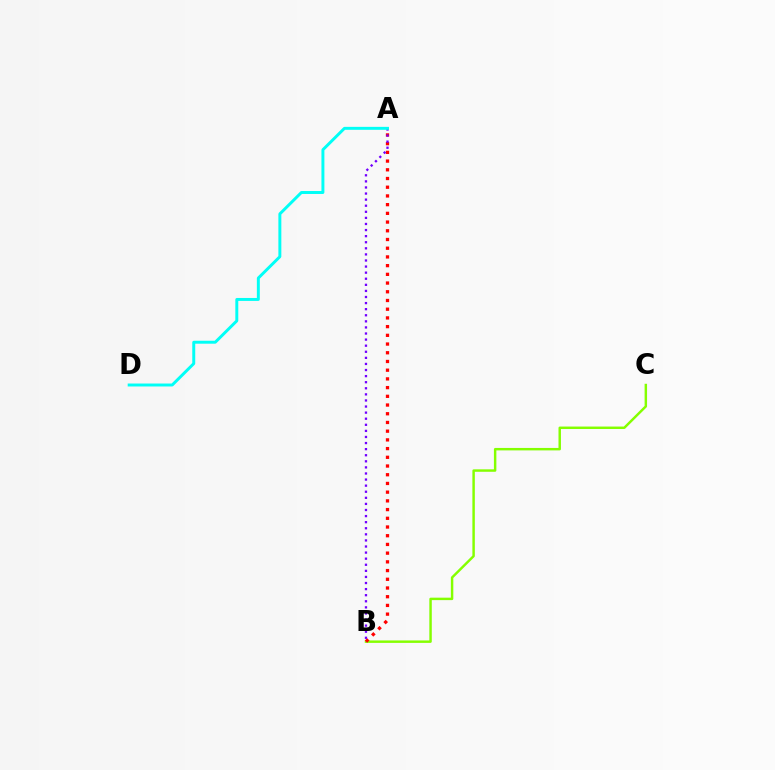{('B', 'C'): [{'color': '#84ff00', 'line_style': 'solid', 'thickness': 1.77}], ('A', 'B'): [{'color': '#ff0000', 'line_style': 'dotted', 'thickness': 2.37}, {'color': '#7200ff', 'line_style': 'dotted', 'thickness': 1.65}], ('A', 'D'): [{'color': '#00fff6', 'line_style': 'solid', 'thickness': 2.12}]}